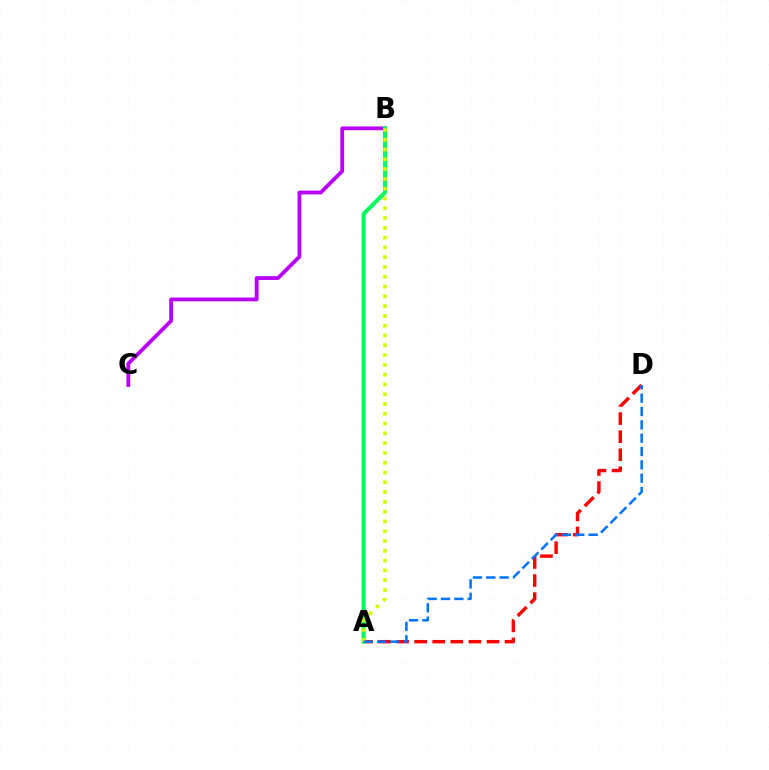{('B', 'C'): [{'color': '#b900ff', 'line_style': 'solid', 'thickness': 2.74}], ('A', 'D'): [{'color': '#ff0000', 'line_style': 'dashed', 'thickness': 2.46}, {'color': '#0074ff', 'line_style': 'dashed', 'thickness': 1.81}], ('A', 'B'): [{'color': '#00ff5c', 'line_style': 'solid', 'thickness': 2.92}, {'color': '#d1ff00', 'line_style': 'dotted', 'thickness': 2.66}]}